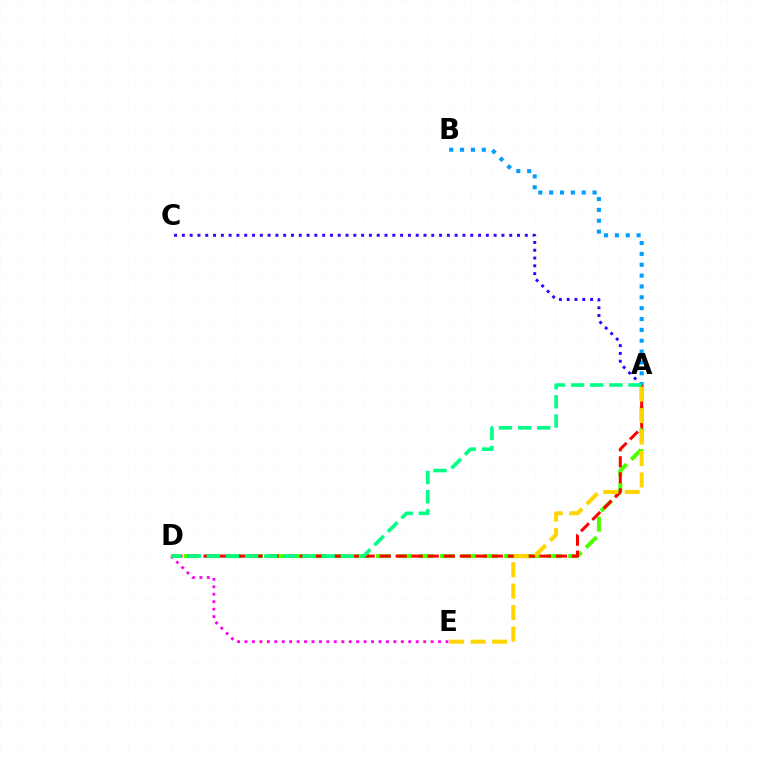{('A', 'D'): [{'color': '#4fff00', 'line_style': 'dashed', 'thickness': 2.9}, {'color': '#ff0000', 'line_style': 'dashed', 'thickness': 2.18}, {'color': '#00ff86', 'line_style': 'dashed', 'thickness': 2.6}], ('A', 'C'): [{'color': '#3700ff', 'line_style': 'dotted', 'thickness': 2.12}], ('A', 'B'): [{'color': '#009eff', 'line_style': 'dotted', 'thickness': 2.95}], ('D', 'E'): [{'color': '#ff00ed', 'line_style': 'dotted', 'thickness': 2.02}], ('A', 'E'): [{'color': '#ffd500', 'line_style': 'dashed', 'thickness': 2.91}]}